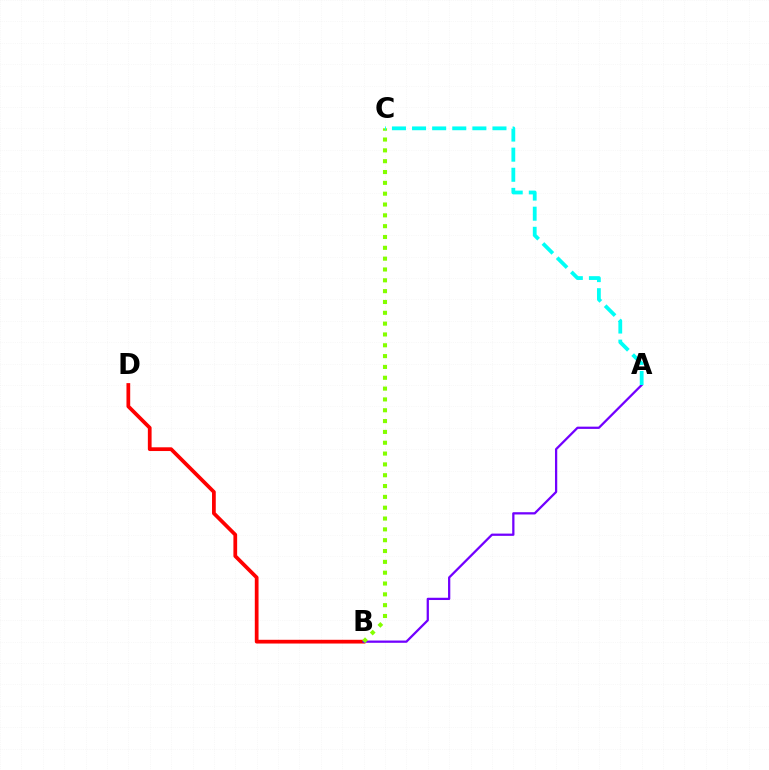{('B', 'D'): [{'color': '#ff0000', 'line_style': 'solid', 'thickness': 2.69}], ('A', 'B'): [{'color': '#7200ff', 'line_style': 'solid', 'thickness': 1.63}], ('B', 'C'): [{'color': '#84ff00', 'line_style': 'dotted', 'thickness': 2.94}], ('A', 'C'): [{'color': '#00fff6', 'line_style': 'dashed', 'thickness': 2.73}]}